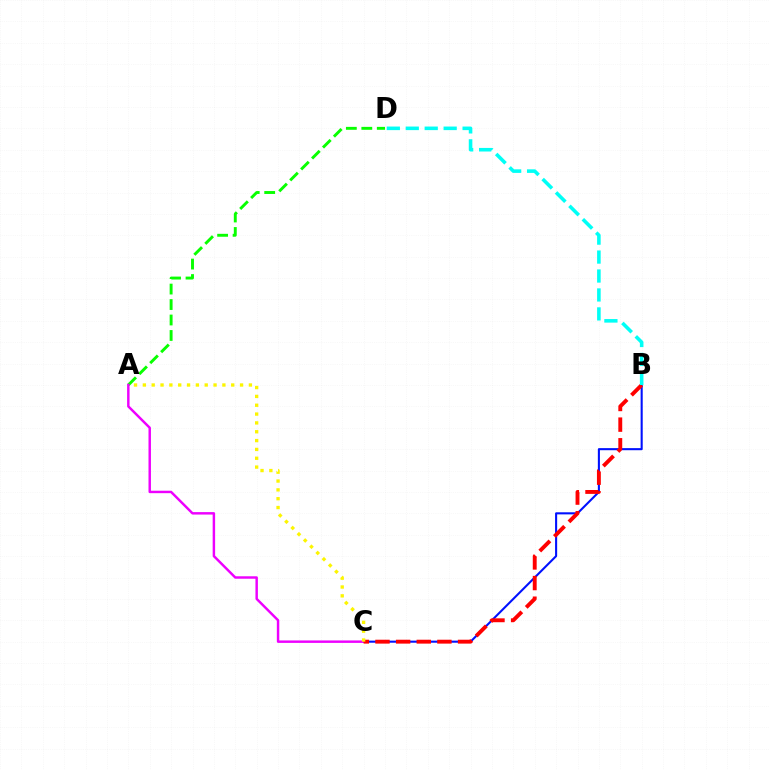{('A', 'D'): [{'color': '#08ff00', 'line_style': 'dashed', 'thickness': 2.1}], ('B', 'C'): [{'color': '#0010ff', 'line_style': 'solid', 'thickness': 1.5}, {'color': '#ff0000', 'line_style': 'dashed', 'thickness': 2.8}], ('A', 'C'): [{'color': '#ee00ff', 'line_style': 'solid', 'thickness': 1.77}, {'color': '#fcf500', 'line_style': 'dotted', 'thickness': 2.4}], ('B', 'D'): [{'color': '#00fff6', 'line_style': 'dashed', 'thickness': 2.57}]}